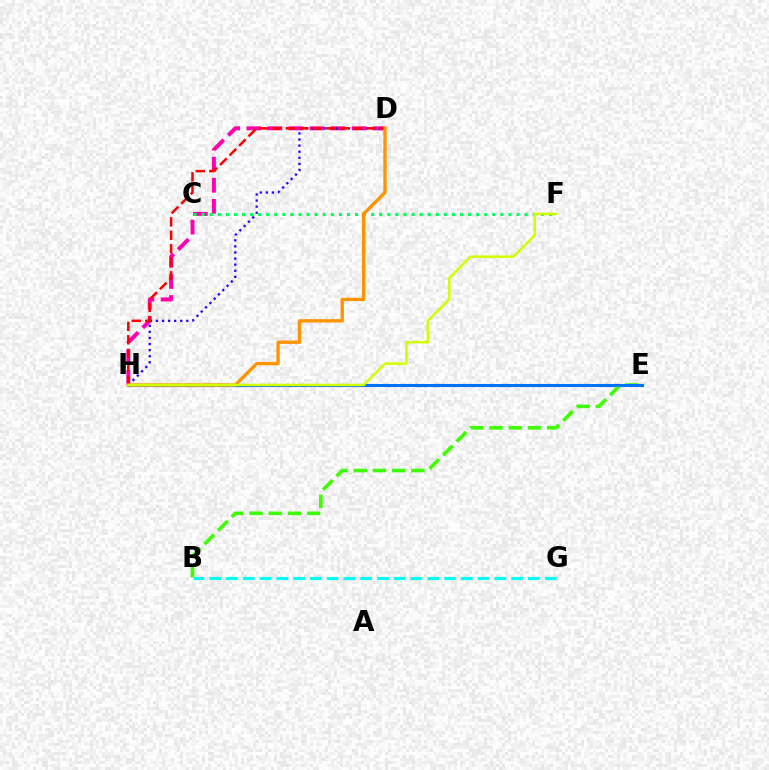{('D', 'H'): [{'color': '#ff00ac', 'line_style': 'dashed', 'thickness': 2.86}, {'color': '#2500ff', 'line_style': 'dotted', 'thickness': 1.65}, {'color': '#ff0000', 'line_style': 'dashed', 'thickness': 1.83}, {'color': '#ff9400', 'line_style': 'solid', 'thickness': 2.41}], ('E', 'H'): [{'color': '#b900ff', 'line_style': 'dashed', 'thickness': 2.24}, {'color': '#0074ff', 'line_style': 'solid', 'thickness': 2.17}], ('C', 'F'): [{'color': '#00ff5c', 'line_style': 'dotted', 'thickness': 2.19}], ('B', 'E'): [{'color': '#3dff00', 'line_style': 'dashed', 'thickness': 2.61}], ('B', 'G'): [{'color': '#00fff6', 'line_style': 'dashed', 'thickness': 2.28}], ('F', 'H'): [{'color': '#d1ff00', 'line_style': 'solid', 'thickness': 1.8}]}